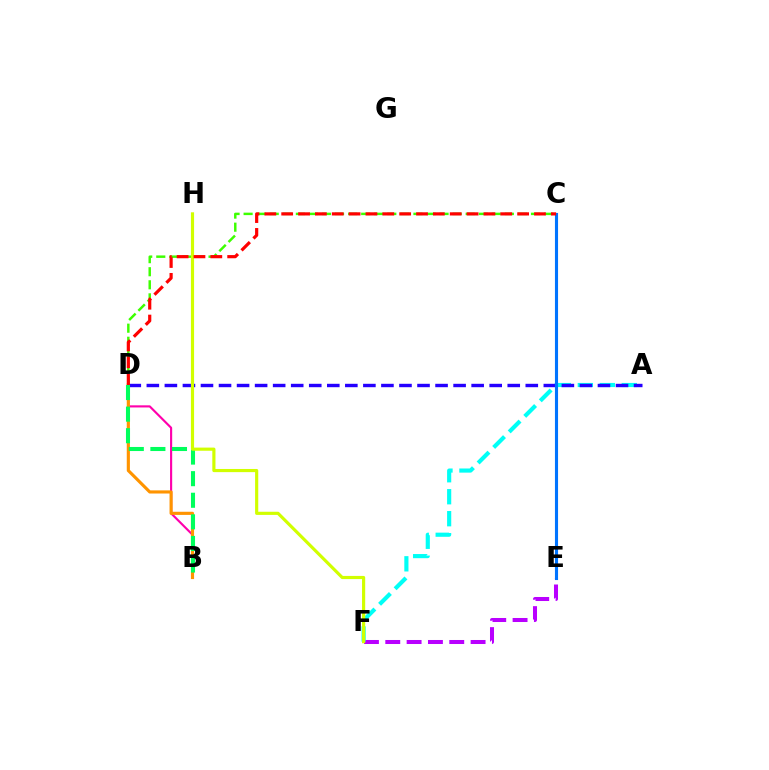{('E', 'F'): [{'color': '#b900ff', 'line_style': 'dashed', 'thickness': 2.9}], ('A', 'F'): [{'color': '#00fff6', 'line_style': 'dashed', 'thickness': 2.99}], ('C', 'D'): [{'color': '#3dff00', 'line_style': 'dashed', 'thickness': 1.77}, {'color': '#ff0000', 'line_style': 'dashed', 'thickness': 2.29}], ('B', 'D'): [{'color': '#ff00ac', 'line_style': 'solid', 'thickness': 1.54}, {'color': '#ff9400', 'line_style': 'solid', 'thickness': 2.26}, {'color': '#00ff5c', 'line_style': 'dashed', 'thickness': 2.93}], ('A', 'D'): [{'color': '#2500ff', 'line_style': 'dashed', 'thickness': 2.45}], ('F', 'H'): [{'color': '#d1ff00', 'line_style': 'solid', 'thickness': 2.27}], ('C', 'E'): [{'color': '#0074ff', 'line_style': 'solid', 'thickness': 2.24}]}